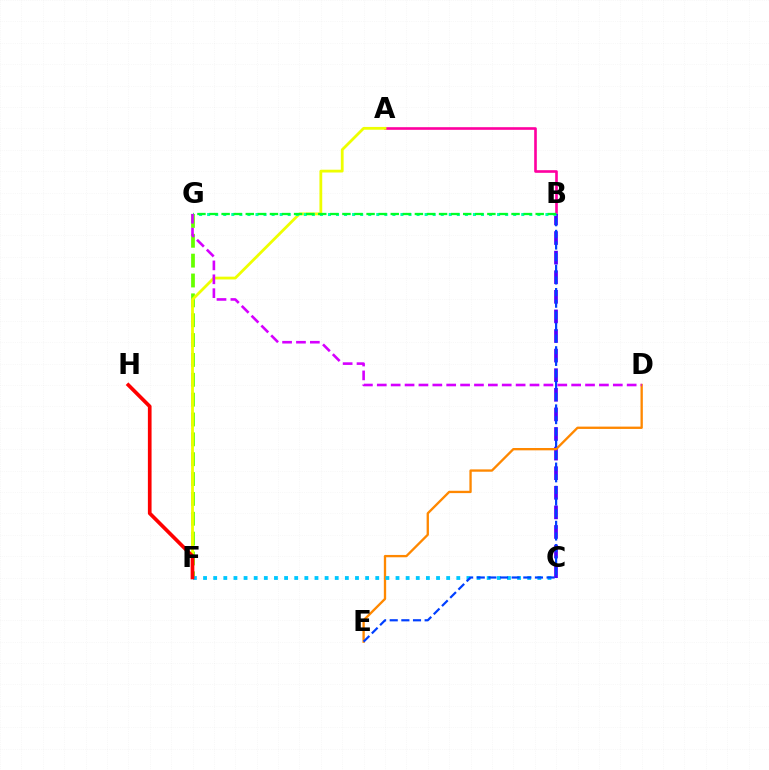{('F', 'G'): [{'color': '#66ff00', 'line_style': 'dashed', 'thickness': 2.7}], ('A', 'B'): [{'color': '#ff00a0', 'line_style': 'solid', 'thickness': 1.89}], ('B', 'C'): [{'color': '#4f00ff', 'line_style': 'dashed', 'thickness': 2.66}], ('D', 'E'): [{'color': '#ff8800', 'line_style': 'solid', 'thickness': 1.68}], ('A', 'F'): [{'color': '#eeff00', 'line_style': 'solid', 'thickness': 2.01}], ('B', 'G'): [{'color': '#00ffaf', 'line_style': 'dotted', 'thickness': 2.19}, {'color': '#00ff27', 'line_style': 'dashed', 'thickness': 1.64}], ('C', 'F'): [{'color': '#00c7ff', 'line_style': 'dotted', 'thickness': 2.75}], ('B', 'E'): [{'color': '#003fff', 'line_style': 'dashed', 'thickness': 1.58}], ('D', 'G'): [{'color': '#d600ff', 'line_style': 'dashed', 'thickness': 1.89}], ('F', 'H'): [{'color': '#ff0000', 'line_style': 'solid', 'thickness': 2.66}]}